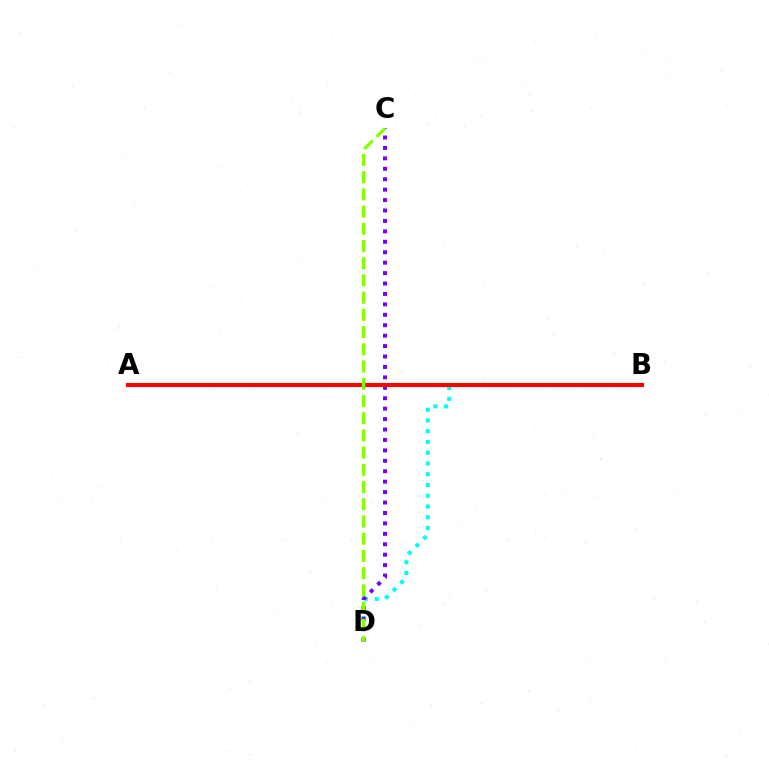{('B', 'D'): [{'color': '#00fff6', 'line_style': 'dotted', 'thickness': 2.92}], ('C', 'D'): [{'color': '#7200ff', 'line_style': 'dotted', 'thickness': 2.83}, {'color': '#84ff00', 'line_style': 'dashed', 'thickness': 2.34}], ('A', 'B'): [{'color': '#ff0000', 'line_style': 'solid', 'thickness': 2.97}]}